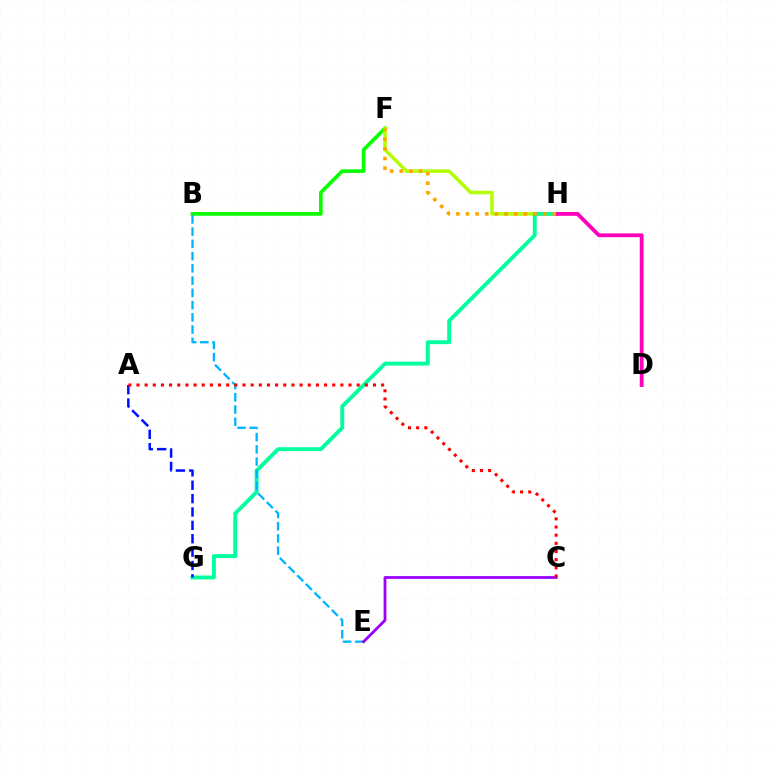{('B', 'F'): [{'color': '#08ff00', 'line_style': 'solid', 'thickness': 2.64}], ('F', 'H'): [{'color': '#b3ff00', 'line_style': 'solid', 'thickness': 2.51}, {'color': '#ffa500', 'line_style': 'dotted', 'thickness': 2.62}], ('G', 'H'): [{'color': '#00ff9d', 'line_style': 'solid', 'thickness': 2.81}], ('B', 'E'): [{'color': '#00b5ff', 'line_style': 'dashed', 'thickness': 1.66}], ('C', 'E'): [{'color': '#9b00ff', 'line_style': 'solid', 'thickness': 2.01}], ('D', 'H'): [{'color': '#ff00bd', 'line_style': 'solid', 'thickness': 2.76}], ('A', 'G'): [{'color': '#0010ff', 'line_style': 'dashed', 'thickness': 1.82}], ('A', 'C'): [{'color': '#ff0000', 'line_style': 'dotted', 'thickness': 2.22}]}